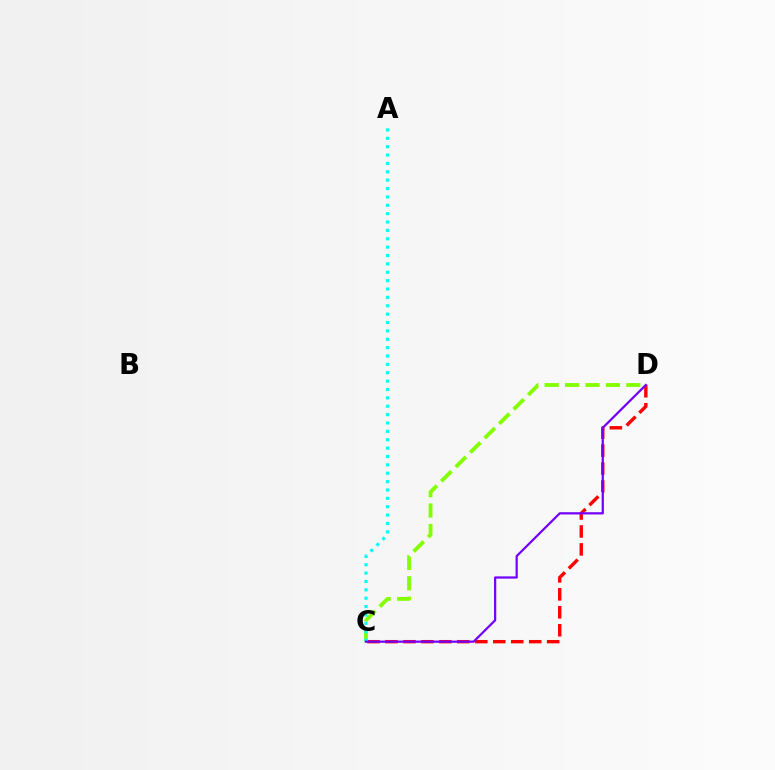{('C', 'D'): [{'color': '#ff0000', 'line_style': 'dashed', 'thickness': 2.44}, {'color': '#84ff00', 'line_style': 'dashed', 'thickness': 2.77}, {'color': '#7200ff', 'line_style': 'solid', 'thickness': 1.6}], ('A', 'C'): [{'color': '#00fff6', 'line_style': 'dotted', 'thickness': 2.27}]}